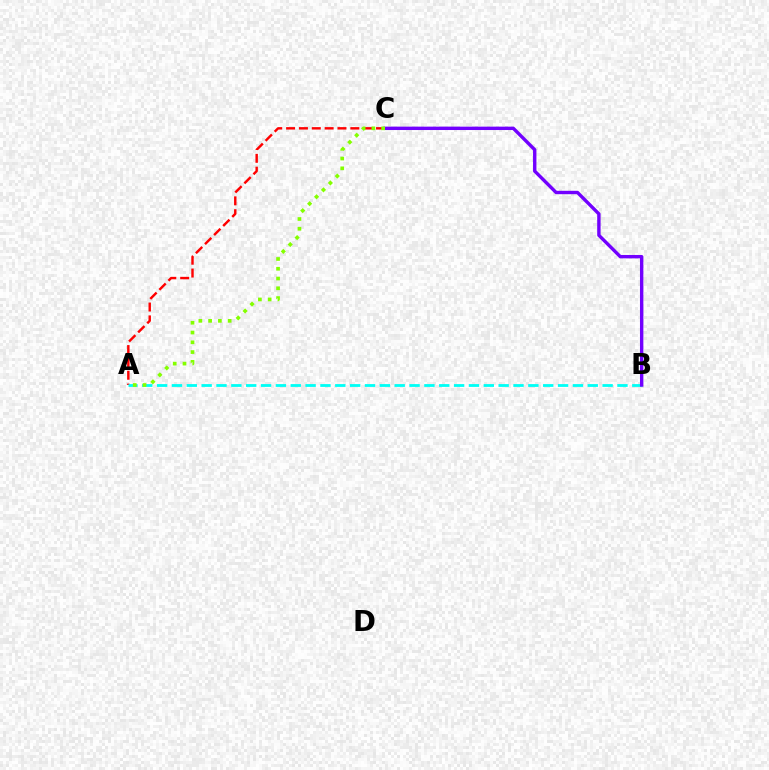{('A', 'C'): [{'color': '#ff0000', 'line_style': 'dashed', 'thickness': 1.75}, {'color': '#84ff00', 'line_style': 'dotted', 'thickness': 2.65}], ('A', 'B'): [{'color': '#00fff6', 'line_style': 'dashed', 'thickness': 2.02}], ('B', 'C'): [{'color': '#7200ff', 'line_style': 'solid', 'thickness': 2.44}]}